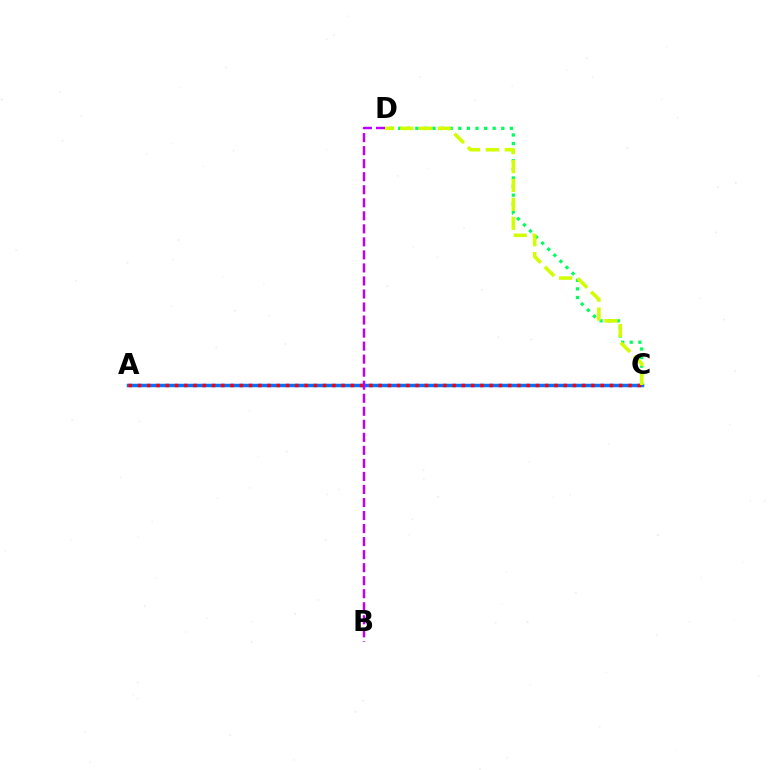{('A', 'C'): [{'color': '#0074ff', 'line_style': 'solid', 'thickness': 2.51}, {'color': '#ff0000', 'line_style': 'dotted', 'thickness': 2.51}], ('C', 'D'): [{'color': '#00ff5c', 'line_style': 'dotted', 'thickness': 2.34}, {'color': '#d1ff00', 'line_style': 'dashed', 'thickness': 2.57}], ('B', 'D'): [{'color': '#b900ff', 'line_style': 'dashed', 'thickness': 1.77}]}